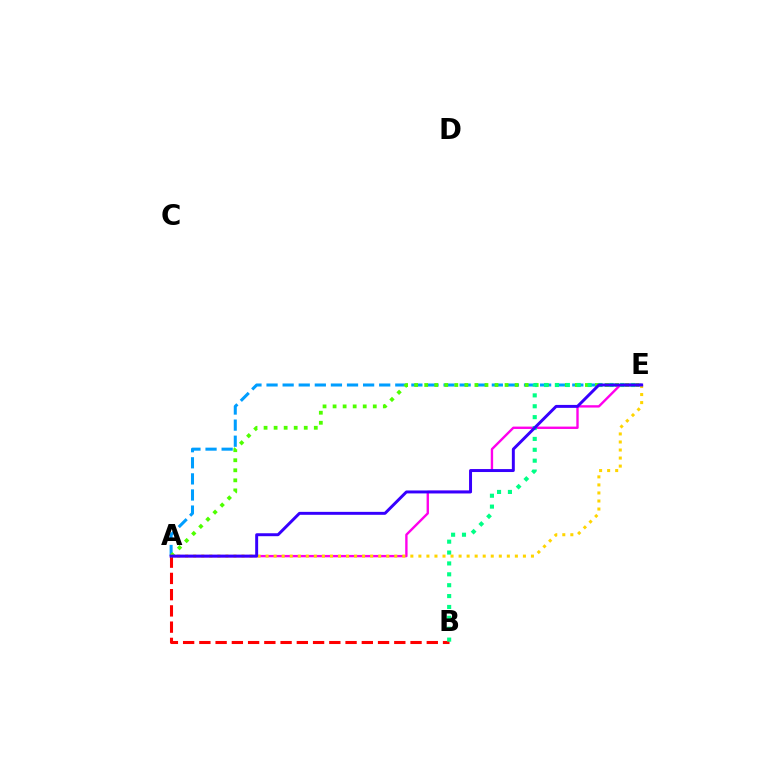{('A', 'E'): [{'color': '#009eff', 'line_style': 'dashed', 'thickness': 2.19}, {'color': '#4fff00', 'line_style': 'dotted', 'thickness': 2.73}, {'color': '#ff00ed', 'line_style': 'solid', 'thickness': 1.71}, {'color': '#ffd500', 'line_style': 'dotted', 'thickness': 2.18}, {'color': '#3700ff', 'line_style': 'solid', 'thickness': 2.12}], ('A', 'B'): [{'color': '#ff0000', 'line_style': 'dashed', 'thickness': 2.21}], ('B', 'E'): [{'color': '#00ff86', 'line_style': 'dotted', 'thickness': 2.96}]}